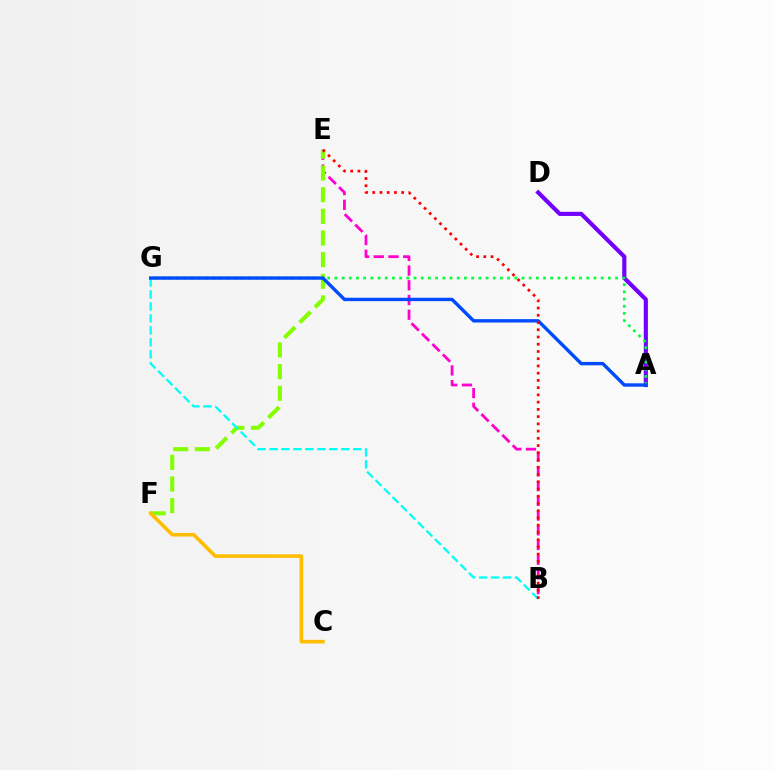{('B', 'E'): [{'color': '#ff00cf', 'line_style': 'dashed', 'thickness': 2.0}, {'color': '#ff0000', 'line_style': 'dotted', 'thickness': 1.97}], ('E', 'F'): [{'color': '#84ff00', 'line_style': 'dashed', 'thickness': 2.94}], ('A', 'D'): [{'color': '#7200ff', 'line_style': 'solid', 'thickness': 2.98}], ('C', 'F'): [{'color': '#ffbd00', 'line_style': 'solid', 'thickness': 2.59}], ('A', 'G'): [{'color': '#00ff39', 'line_style': 'dotted', 'thickness': 1.96}, {'color': '#004bff', 'line_style': 'solid', 'thickness': 2.44}], ('B', 'G'): [{'color': '#00fff6', 'line_style': 'dashed', 'thickness': 1.62}]}